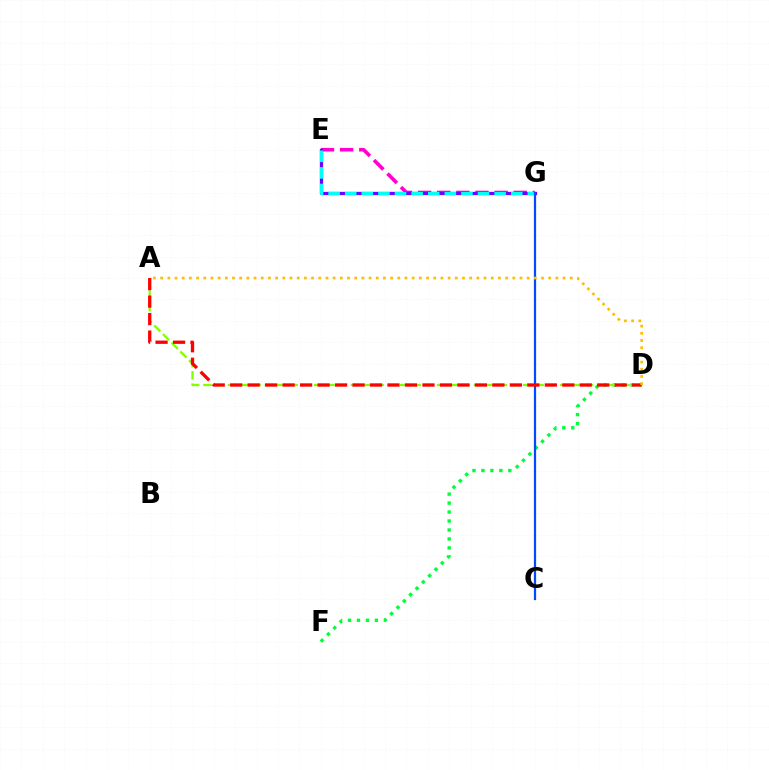{('D', 'F'): [{'color': '#00ff39', 'line_style': 'dotted', 'thickness': 2.44}], ('E', 'G'): [{'color': '#ff00cf', 'line_style': 'dashed', 'thickness': 2.6}, {'color': '#7200ff', 'line_style': 'solid', 'thickness': 2.37}, {'color': '#00fff6', 'line_style': 'dashed', 'thickness': 2.26}], ('A', 'D'): [{'color': '#84ff00', 'line_style': 'dashed', 'thickness': 1.67}, {'color': '#ff0000', 'line_style': 'dashed', 'thickness': 2.37}, {'color': '#ffbd00', 'line_style': 'dotted', 'thickness': 1.95}], ('C', 'G'): [{'color': '#004bff', 'line_style': 'solid', 'thickness': 1.61}]}